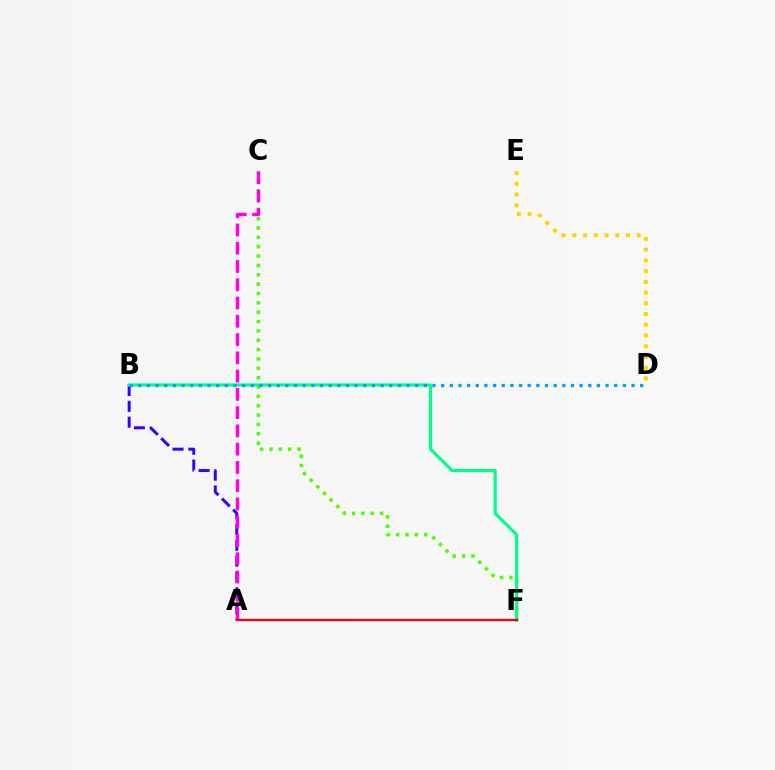{('C', 'F'): [{'color': '#4fff00', 'line_style': 'dotted', 'thickness': 2.54}], ('A', 'B'): [{'color': '#3700ff', 'line_style': 'dashed', 'thickness': 2.15}], ('B', 'F'): [{'color': '#00ff86', 'line_style': 'solid', 'thickness': 2.28}], ('D', 'E'): [{'color': '#ffd500', 'line_style': 'dotted', 'thickness': 2.92}], ('A', 'C'): [{'color': '#ff00ed', 'line_style': 'dashed', 'thickness': 2.48}], ('B', 'D'): [{'color': '#009eff', 'line_style': 'dotted', 'thickness': 2.35}], ('A', 'F'): [{'color': '#ff0000', 'line_style': 'solid', 'thickness': 1.64}]}